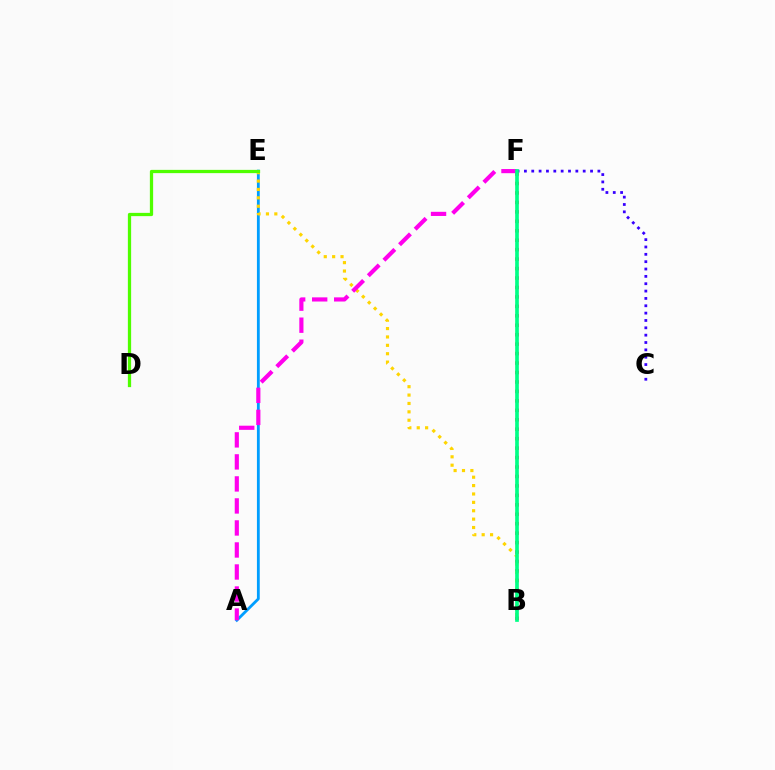{('A', 'E'): [{'color': '#009eff', 'line_style': 'solid', 'thickness': 2.03}], ('B', 'F'): [{'color': '#ff0000', 'line_style': 'dotted', 'thickness': 2.57}, {'color': '#00ff86', 'line_style': 'solid', 'thickness': 2.65}], ('B', 'E'): [{'color': '#ffd500', 'line_style': 'dotted', 'thickness': 2.28}], ('C', 'F'): [{'color': '#3700ff', 'line_style': 'dotted', 'thickness': 2.0}], ('A', 'F'): [{'color': '#ff00ed', 'line_style': 'dashed', 'thickness': 2.99}], ('D', 'E'): [{'color': '#4fff00', 'line_style': 'solid', 'thickness': 2.35}]}